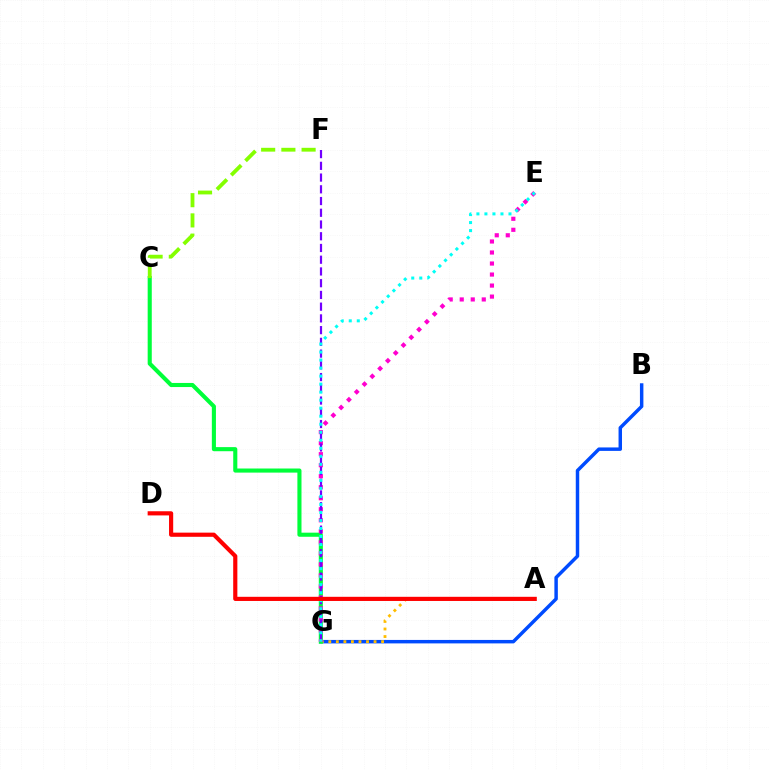{('B', 'G'): [{'color': '#004bff', 'line_style': 'solid', 'thickness': 2.49}], ('A', 'G'): [{'color': '#ffbd00', 'line_style': 'dotted', 'thickness': 2.05}], ('C', 'G'): [{'color': '#00ff39', 'line_style': 'solid', 'thickness': 2.95}], ('E', 'G'): [{'color': '#ff00cf', 'line_style': 'dotted', 'thickness': 2.99}, {'color': '#00fff6', 'line_style': 'dotted', 'thickness': 2.18}], ('F', 'G'): [{'color': '#7200ff', 'line_style': 'dashed', 'thickness': 1.59}], ('C', 'F'): [{'color': '#84ff00', 'line_style': 'dashed', 'thickness': 2.75}], ('A', 'D'): [{'color': '#ff0000', 'line_style': 'solid', 'thickness': 3.0}]}